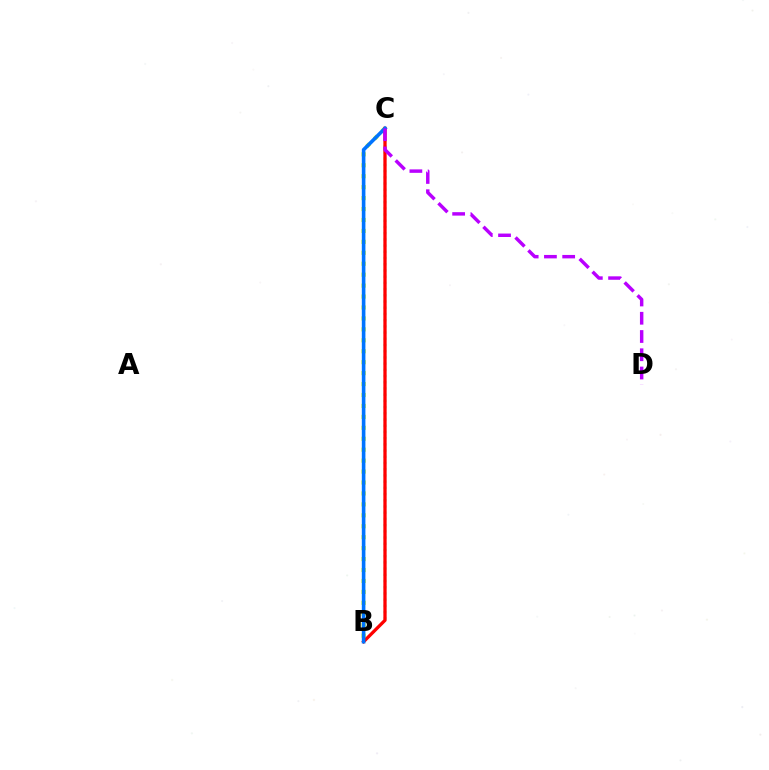{('B', 'C'): [{'color': '#d1ff00', 'line_style': 'dotted', 'thickness': 2.97}, {'color': '#00ff5c', 'line_style': 'dotted', 'thickness': 1.69}, {'color': '#ff0000', 'line_style': 'solid', 'thickness': 2.36}, {'color': '#0074ff', 'line_style': 'solid', 'thickness': 2.6}], ('C', 'D'): [{'color': '#b900ff', 'line_style': 'dashed', 'thickness': 2.48}]}